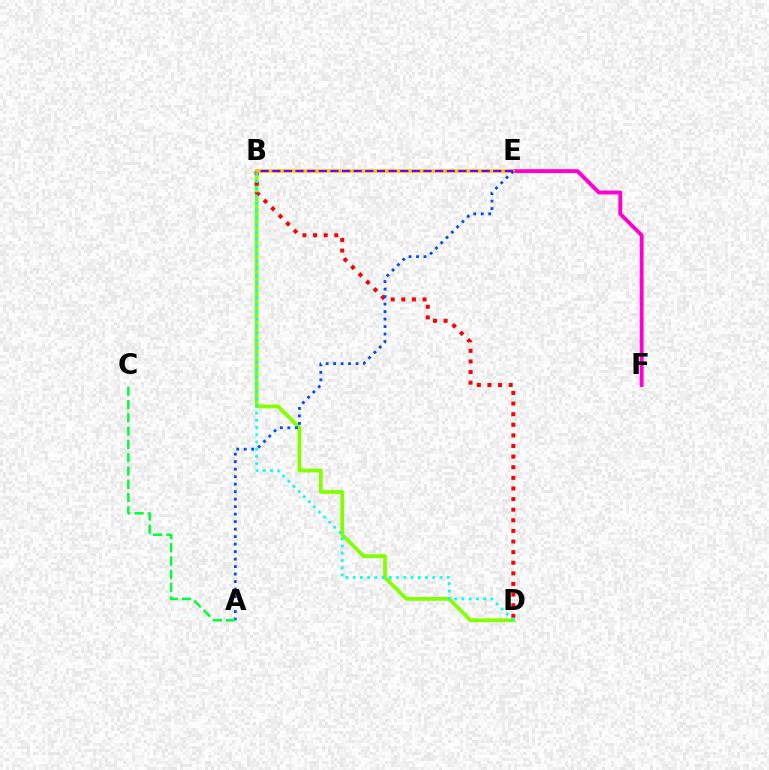{('B', 'D'): [{'color': '#84ff00', 'line_style': 'solid', 'thickness': 2.73}, {'color': '#ff0000', 'line_style': 'dotted', 'thickness': 2.88}, {'color': '#00fff6', 'line_style': 'dotted', 'thickness': 1.97}], ('E', 'F'): [{'color': '#ff00cf', 'line_style': 'solid', 'thickness': 2.8}], ('B', 'E'): [{'color': '#ffbd00', 'line_style': 'solid', 'thickness': 2.53}, {'color': '#7200ff', 'line_style': 'dashed', 'thickness': 1.58}], ('A', 'E'): [{'color': '#004bff', 'line_style': 'dotted', 'thickness': 2.04}], ('A', 'C'): [{'color': '#00ff39', 'line_style': 'dashed', 'thickness': 1.8}]}